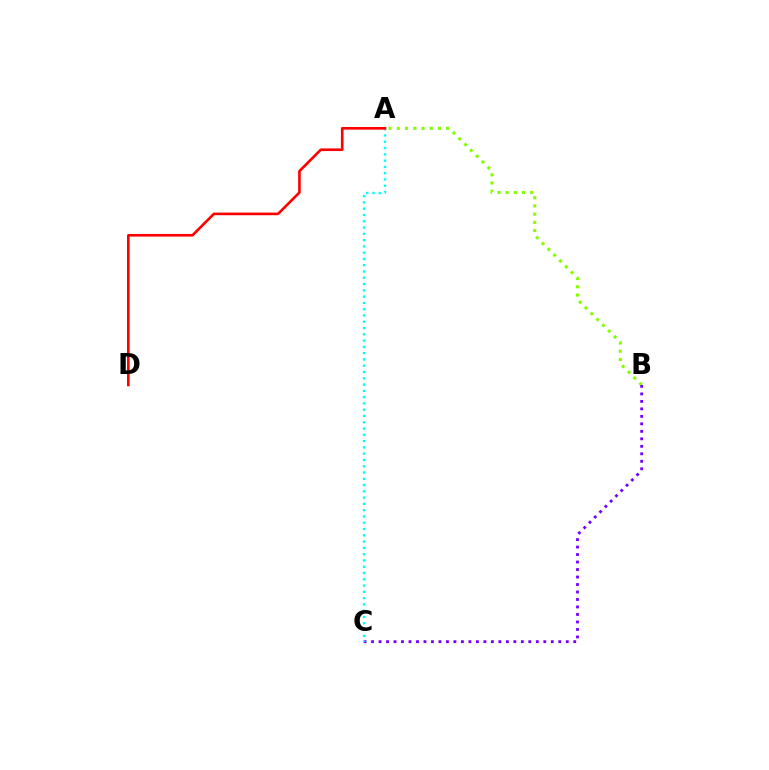{('A', 'B'): [{'color': '#84ff00', 'line_style': 'dotted', 'thickness': 2.23}], ('B', 'C'): [{'color': '#7200ff', 'line_style': 'dotted', 'thickness': 2.03}], ('A', 'C'): [{'color': '#00fff6', 'line_style': 'dotted', 'thickness': 1.71}], ('A', 'D'): [{'color': '#ff0000', 'line_style': 'solid', 'thickness': 1.9}]}